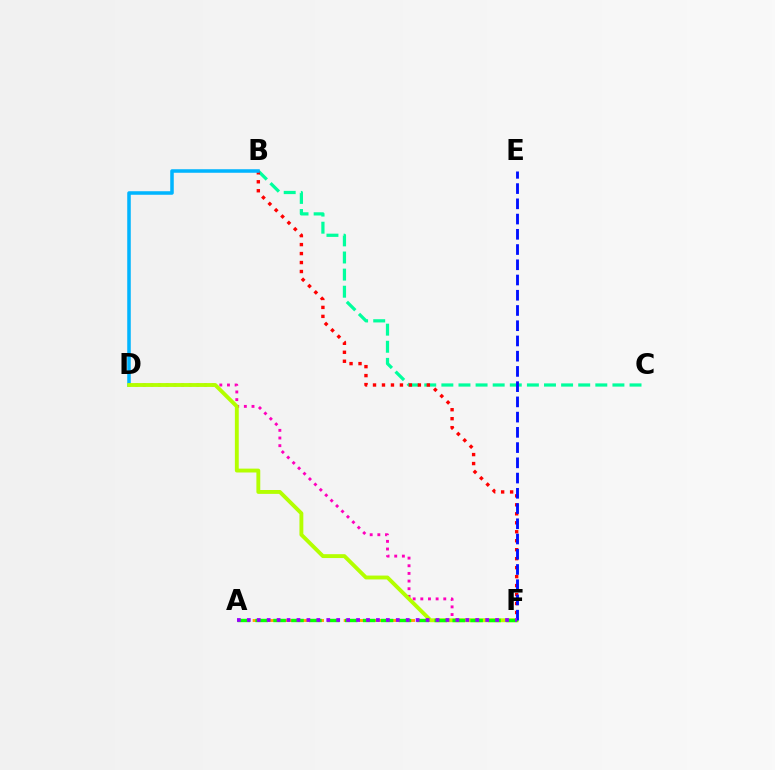{('A', 'F'): [{'color': '#ffa500', 'line_style': 'dashed', 'thickness': 2.06}, {'color': '#08ff00', 'line_style': 'dashed', 'thickness': 2.43}, {'color': '#9b00ff', 'line_style': 'dotted', 'thickness': 2.7}], ('B', 'C'): [{'color': '#00ff9d', 'line_style': 'dashed', 'thickness': 2.32}], ('B', 'F'): [{'color': '#ff0000', 'line_style': 'dotted', 'thickness': 2.44}], ('B', 'D'): [{'color': '#00b5ff', 'line_style': 'solid', 'thickness': 2.55}], ('D', 'F'): [{'color': '#ff00bd', 'line_style': 'dotted', 'thickness': 2.08}, {'color': '#b3ff00', 'line_style': 'solid', 'thickness': 2.79}], ('E', 'F'): [{'color': '#0010ff', 'line_style': 'dashed', 'thickness': 2.07}]}